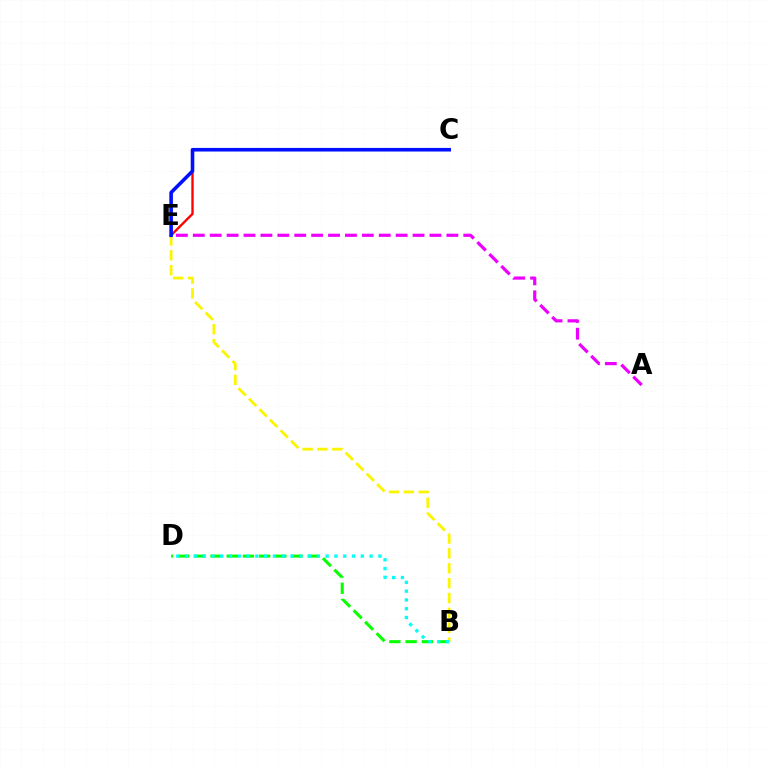{('B', 'E'): [{'color': '#fcf500', 'line_style': 'dashed', 'thickness': 2.02}], ('C', 'E'): [{'color': '#ff0000', 'line_style': 'solid', 'thickness': 1.69}, {'color': '#0010ff', 'line_style': 'solid', 'thickness': 2.59}], ('B', 'D'): [{'color': '#08ff00', 'line_style': 'dashed', 'thickness': 2.2}, {'color': '#00fff6', 'line_style': 'dotted', 'thickness': 2.39}], ('A', 'E'): [{'color': '#ee00ff', 'line_style': 'dashed', 'thickness': 2.3}]}